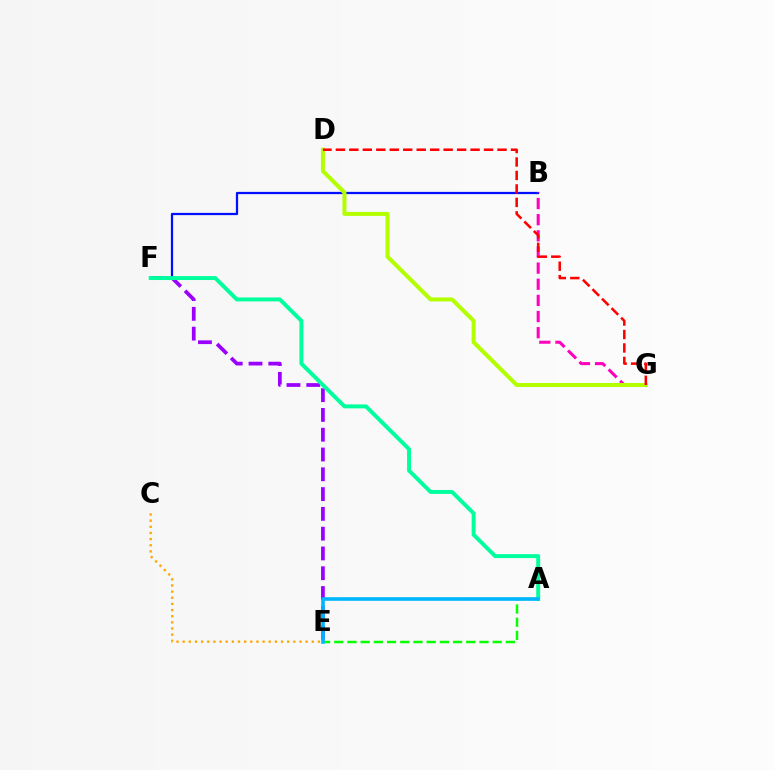{('E', 'F'): [{'color': '#9b00ff', 'line_style': 'dashed', 'thickness': 2.69}], ('B', 'F'): [{'color': '#0010ff', 'line_style': 'solid', 'thickness': 1.62}], ('C', 'E'): [{'color': '#ffa500', 'line_style': 'dotted', 'thickness': 1.67}], ('A', 'E'): [{'color': '#08ff00', 'line_style': 'dashed', 'thickness': 1.79}, {'color': '#00b5ff', 'line_style': 'solid', 'thickness': 2.6}], ('A', 'F'): [{'color': '#00ff9d', 'line_style': 'solid', 'thickness': 2.84}], ('B', 'G'): [{'color': '#ff00bd', 'line_style': 'dashed', 'thickness': 2.19}], ('D', 'G'): [{'color': '#b3ff00', 'line_style': 'solid', 'thickness': 2.89}, {'color': '#ff0000', 'line_style': 'dashed', 'thickness': 1.83}]}